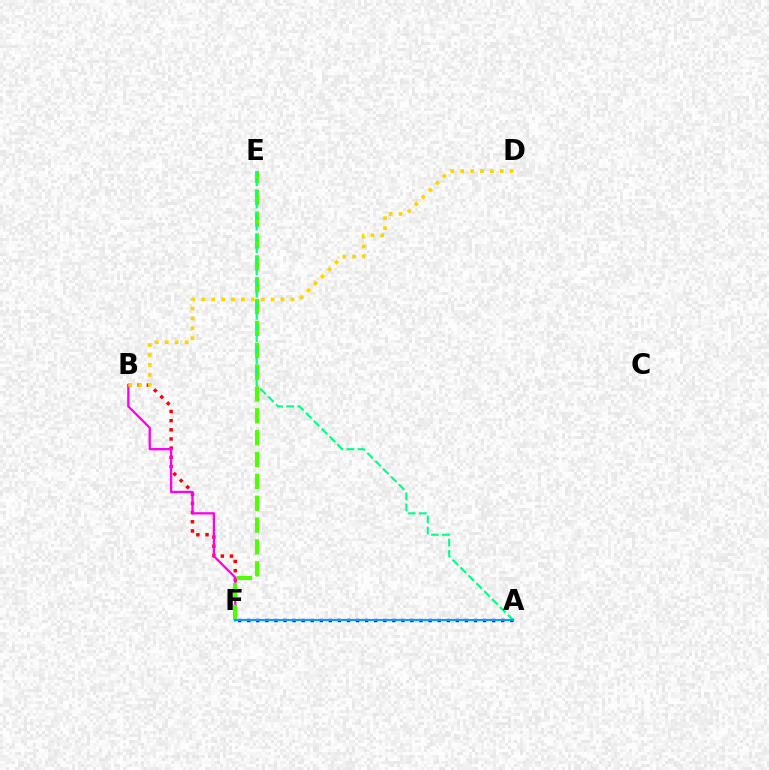{('A', 'F'): [{'color': '#3700ff', 'line_style': 'dotted', 'thickness': 2.46}, {'color': '#009eff', 'line_style': 'solid', 'thickness': 1.51}], ('B', 'F'): [{'color': '#ff0000', 'line_style': 'dotted', 'thickness': 2.49}, {'color': '#ff00ed', 'line_style': 'solid', 'thickness': 1.66}], ('E', 'F'): [{'color': '#4fff00', 'line_style': 'dashed', 'thickness': 2.97}], ('A', 'E'): [{'color': '#00ff86', 'line_style': 'dashed', 'thickness': 1.51}], ('B', 'D'): [{'color': '#ffd500', 'line_style': 'dotted', 'thickness': 2.69}]}